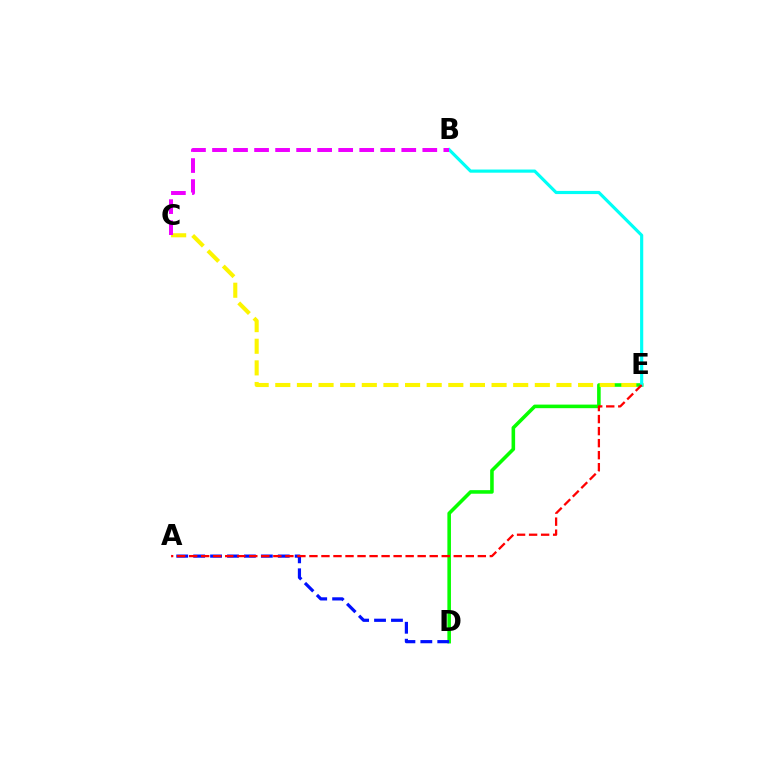{('D', 'E'): [{'color': '#08ff00', 'line_style': 'solid', 'thickness': 2.57}], ('C', 'E'): [{'color': '#fcf500', 'line_style': 'dashed', 'thickness': 2.94}], ('B', 'E'): [{'color': '#00fff6', 'line_style': 'solid', 'thickness': 2.28}], ('B', 'C'): [{'color': '#ee00ff', 'line_style': 'dashed', 'thickness': 2.86}], ('A', 'D'): [{'color': '#0010ff', 'line_style': 'dashed', 'thickness': 2.3}], ('A', 'E'): [{'color': '#ff0000', 'line_style': 'dashed', 'thickness': 1.63}]}